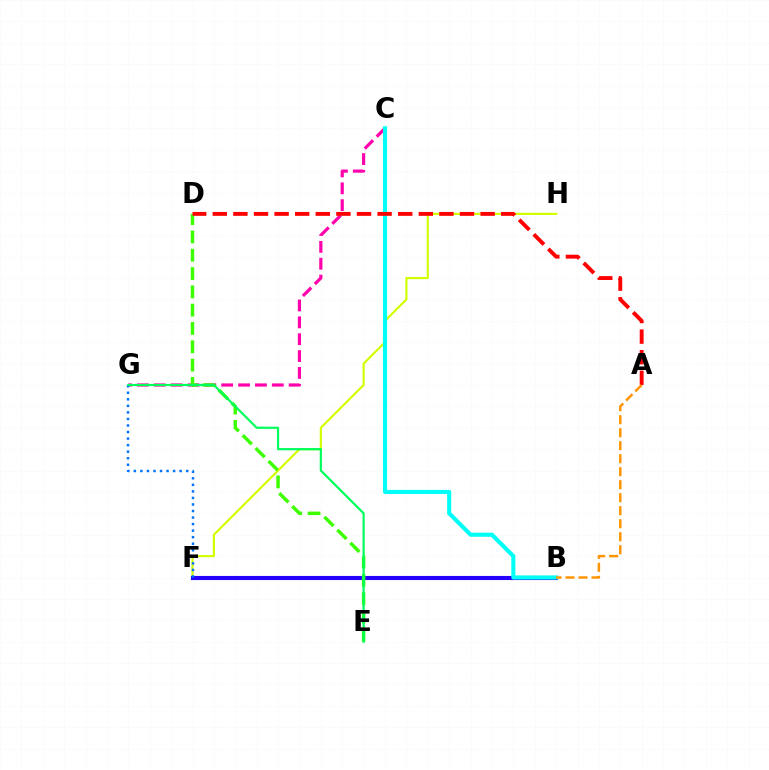{('B', 'F'): [{'color': '#b900ff', 'line_style': 'solid', 'thickness': 1.89}, {'color': '#2500ff', 'line_style': 'solid', 'thickness': 2.95}], ('F', 'H'): [{'color': '#d1ff00', 'line_style': 'solid', 'thickness': 1.57}], ('C', 'G'): [{'color': '#ff00ac', 'line_style': 'dashed', 'thickness': 2.29}], ('B', 'C'): [{'color': '#00fff6', 'line_style': 'solid', 'thickness': 2.95}], ('D', 'E'): [{'color': '#3dff00', 'line_style': 'dashed', 'thickness': 2.49}], ('A', 'D'): [{'color': '#ff0000', 'line_style': 'dashed', 'thickness': 2.8}], ('A', 'B'): [{'color': '#ff9400', 'line_style': 'dashed', 'thickness': 1.77}], ('F', 'G'): [{'color': '#0074ff', 'line_style': 'dotted', 'thickness': 1.78}], ('E', 'G'): [{'color': '#00ff5c', 'line_style': 'solid', 'thickness': 1.58}]}